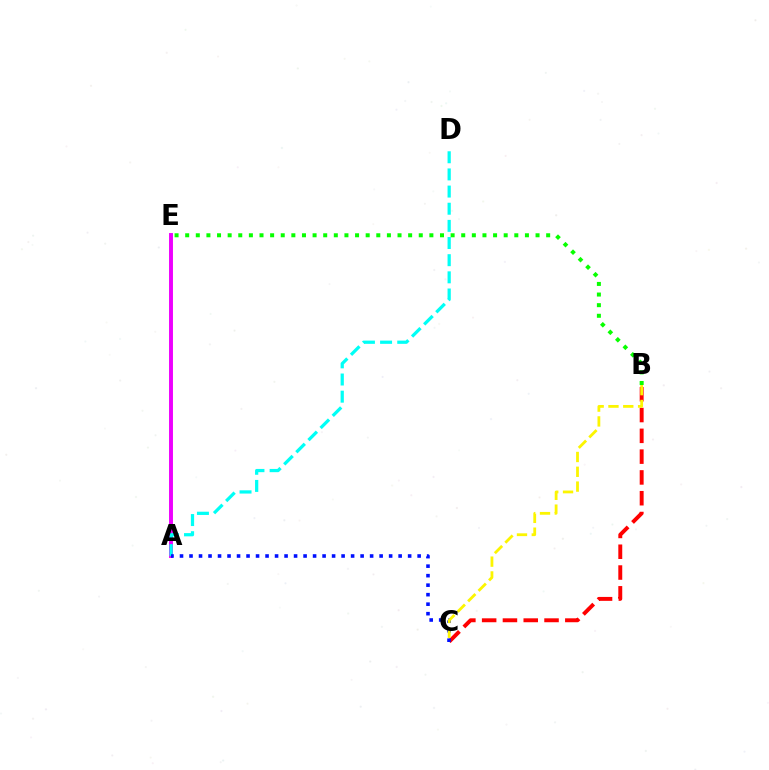{('B', 'C'): [{'color': '#ff0000', 'line_style': 'dashed', 'thickness': 2.82}, {'color': '#fcf500', 'line_style': 'dashed', 'thickness': 2.01}], ('A', 'E'): [{'color': '#ee00ff', 'line_style': 'solid', 'thickness': 2.83}], ('A', 'D'): [{'color': '#00fff6', 'line_style': 'dashed', 'thickness': 2.33}], ('A', 'C'): [{'color': '#0010ff', 'line_style': 'dotted', 'thickness': 2.58}], ('B', 'E'): [{'color': '#08ff00', 'line_style': 'dotted', 'thickness': 2.88}]}